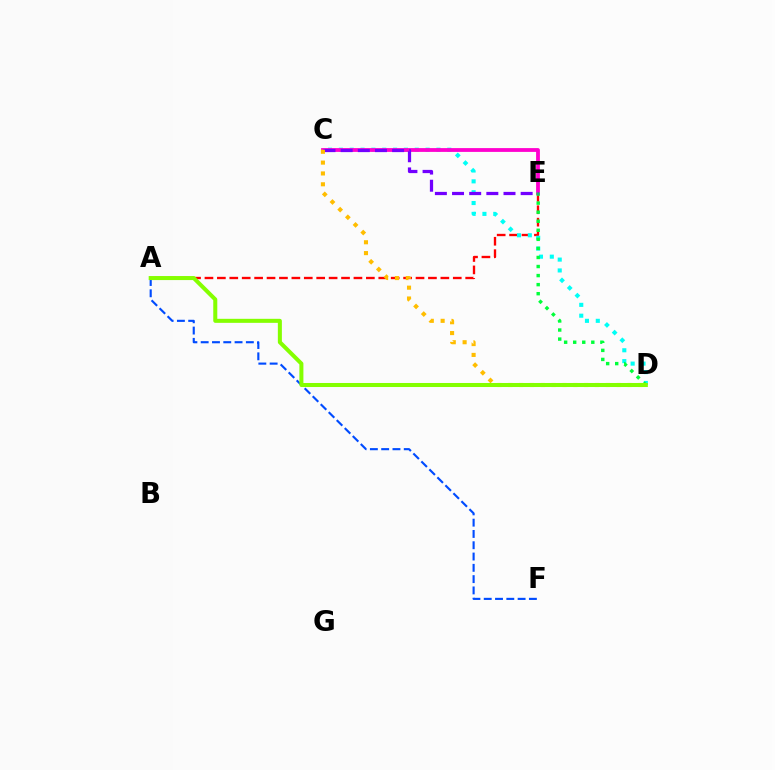{('A', 'E'): [{'color': '#ff0000', 'line_style': 'dashed', 'thickness': 1.69}], ('C', 'D'): [{'color': '#00fff6', 'line_style': 'dotted', 'thickness': 2.95}, {'color': '#ffbd00', 'line_style': 'dotted', 'thickness': 2.95}], ('C', 'E'): [{'color': '#ff00cf', 'line_style': 'solid', 'thickness': 2.73}, {'color': '#7200ff', 'line_style': 'dashed', 'thickness': 2.33}], ('A', 'F'): [{'color': '#004bff', 'line_style': 'dashed', 'thickness': 1.53}], ('D', 'E'): [{'color': '#00ff39', 'line_style': 'dotted', 'thickness': 2.46}], ('A', 'D'): [{'color': '#84ff00', 'line_style': 'solid', 'thickness': 2.9}]}